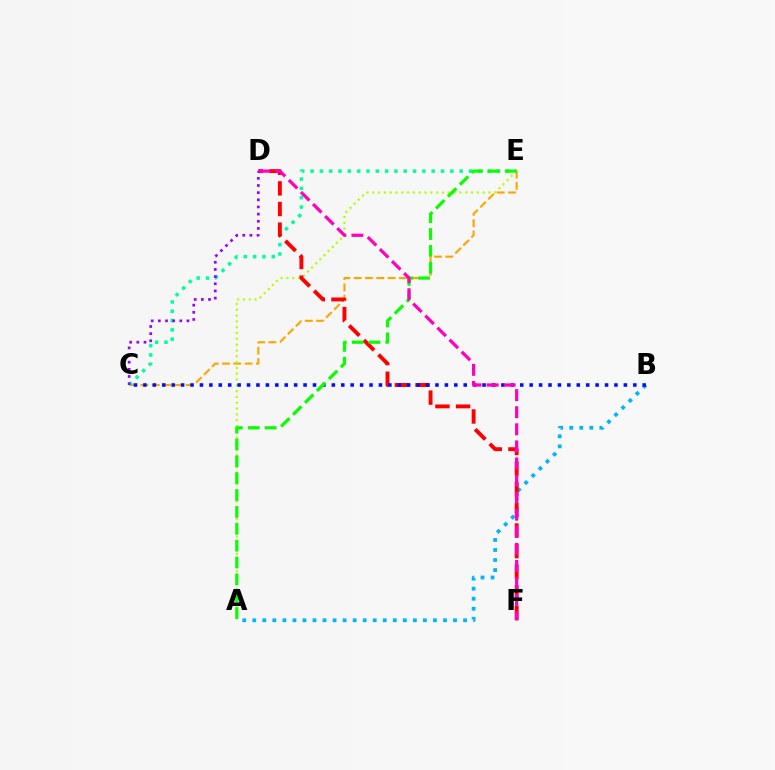{('C', 'E'): [{'color': '#ffa500', 'line_style': 'dashed', 'thickness': 1.54}, {'color': '#00ff9d', 'line_style': 'dotted', 'thickness': 2.53}], ('A', 'E'): [{'color': '#b3ff00', 'line_style': 'dotted', 'thickness': 1.58}, {'color': '#08ff00', 'line_style': 'dashed', 'thickness': 2.29}], ('A', 'B'): [{'color': '#00b5ff', 'line_style': 'dotted', 'thickness': 2.73}], ('D', 'F'): [{'color': '#ff0000', 'line_style': 'dashed', 'thickness': 2.8}, {'color': '#ff00bd', 'line_style': 'dashed', 'thickness': 2.32}], ('B', 'C'): [{'color': '#0010ff', 'line_style': 'dotted', 'thickness': 2.56}], ('C', 'D'): [{'color': '#9b00ff', 'line_style': 'dotted', 'thickness': 1.94}]}